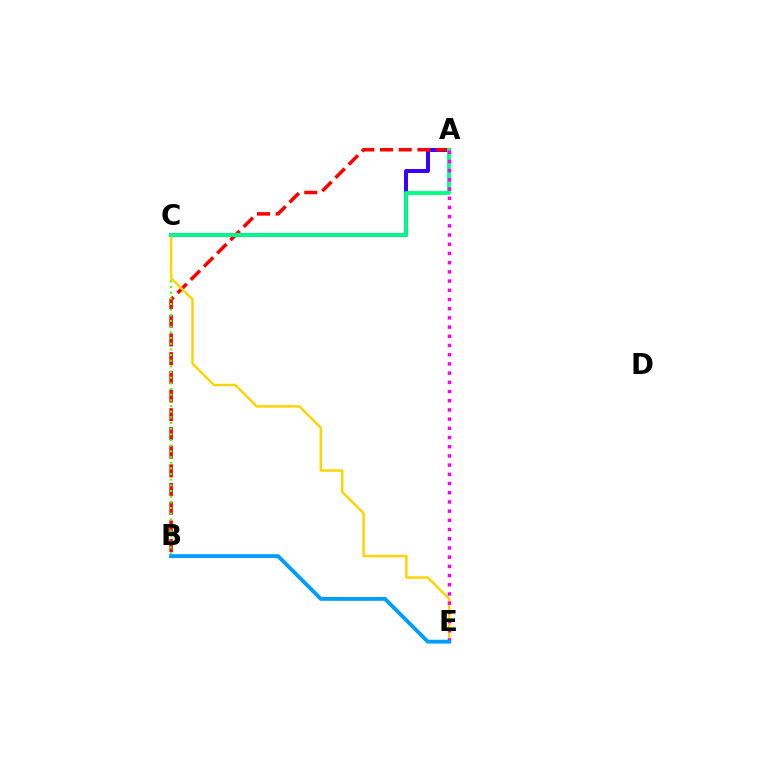{('A', 'C'): [{'color': '#3700ff', 'line_style': 'solid', 'thickness': 2.85}, {'color': '#00ff86', 'line_style': 'solid', 'thickness': 2.76}], ('A', 'B'): [{'color': '#ff0000', 'line_style': 'dashed', 'thickness': 2.54}], ('B', 'C'): [{'color': '#4fff00', 'line_style': 'dotted', 'thickness': 1.54}], ('C', 'E'): [{'color': '#ffd500', 'line_style': 'solid', 'thickness': 1.78}], ('A', 'E'): [{'color': '#ff00ed', 'line_style': 'dotted', 'thickness': 2.5}], ('B', 'E'): [{'color': '#009eff', 'line_style': 'solid', 'thickness': 2.78}]}